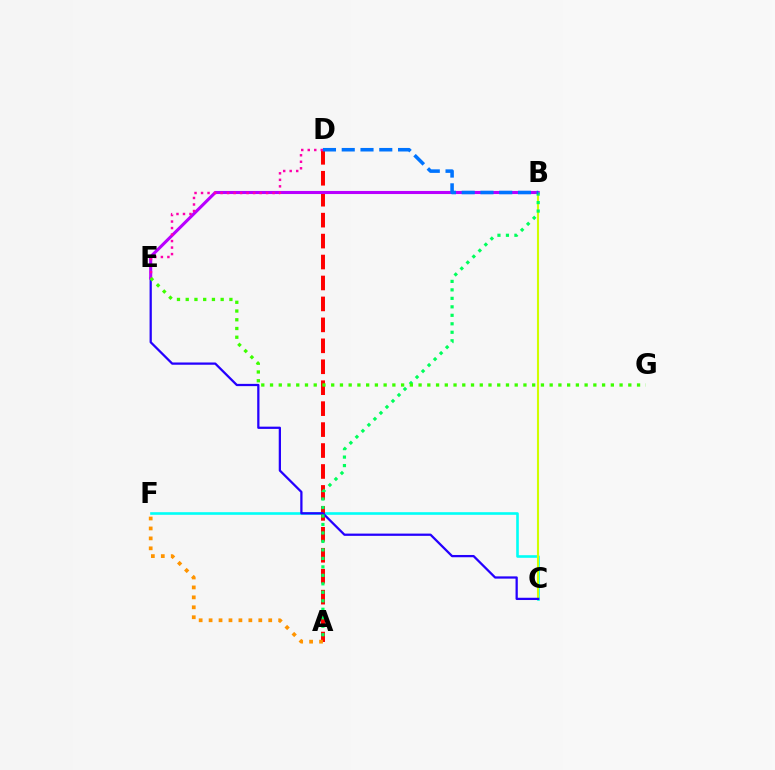{('C', 'F'): [{'color': '#00fff6', 'line_style': 'solid', 'thickness': 1.89}], ('B', 'C'): [{'color': '#d1ff00', 'line_style': 'solid', 'thickness': 1.52}], ('A', 'D'): [{'color': '#ff0000', 'line_style': 'dashed', 'thickness': 2.85}], ('C', 'E'): [{'color': '#2500ff', 'line_style': 'solid', 'thickness': 1.63}], ('B', 'E'): [{'color': '#b900ff', 'line_style': 'solid', 'thickness': 2.22}], ('A', 'B'): [{'color': '#00ff5c', 'line_style': 'dotted', 'thickness': 2.3}], ('D', 'E'): [{'color': '#ff00ac', 'line_style': 'dotted', 'thickness': 1.77}], ('E', 'G'): [{'color': '#3dff00', 'line_style': 'dotted', 'thickness': 2.37}], ('B', 'D'): [{'color': '#0074ff', 'line_style': 'dashed', 'thickness': 2.55}], ('A', 'F'): [{'color': '#ff9400', 'line_style': 'dotted', 'thickness': 2.7}]}